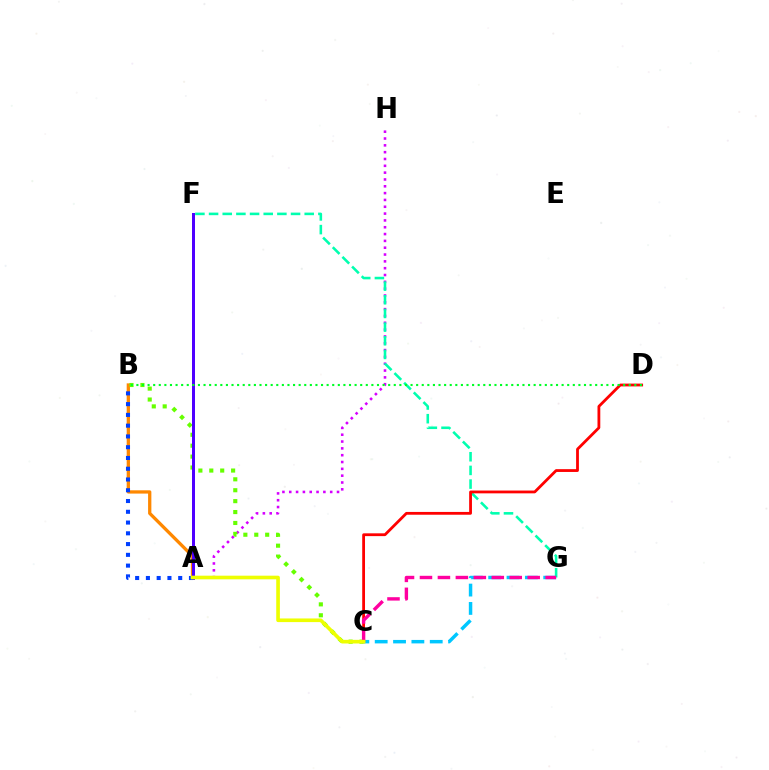{('A', 'B'): [{'color': '#ff8800', 'line_style': 'solid', 'thickness': 2.36}, {'color': '#003fff', 'line_style': 'dotted', 'thickness': 2.92}], ('A', 'H'): [{'color': '#d600ff', 'line_style': 'dotted', 'thickness': 1.85}], ('F', 'G'): [{'color': '#00ffaf', 'line_style': 'dashed', 'thickness': 1.86}], ('C', 'G'): [{'color': '#00c7ff', 'line_style': 'dashed', 'thickness': 2.49}, {'color': '#ff00a0', 'line_style': 'dashed', 'thickness': 2.44}], ('B', 'C'): [{'color': '#66ff00', 'line_style': 'dotted', 'thickness': 2.97}], ('A', 'F'): [{'color': '#4f00ff', 'line_style': 'solid', 'thickness': 2.15}], ('C', 'D'): [{'color': '#ff0000', 'line_style': 'solid', 'thickness': 2.01}], ('B', 'D'): [{'color': '#00ff27', 'line_style': 'dotted', 'thickness': 1.52}], ('A', 'C'): [{'color': '#eeff00', 'line_style': 'solid', 'thickness': 2.62}]}